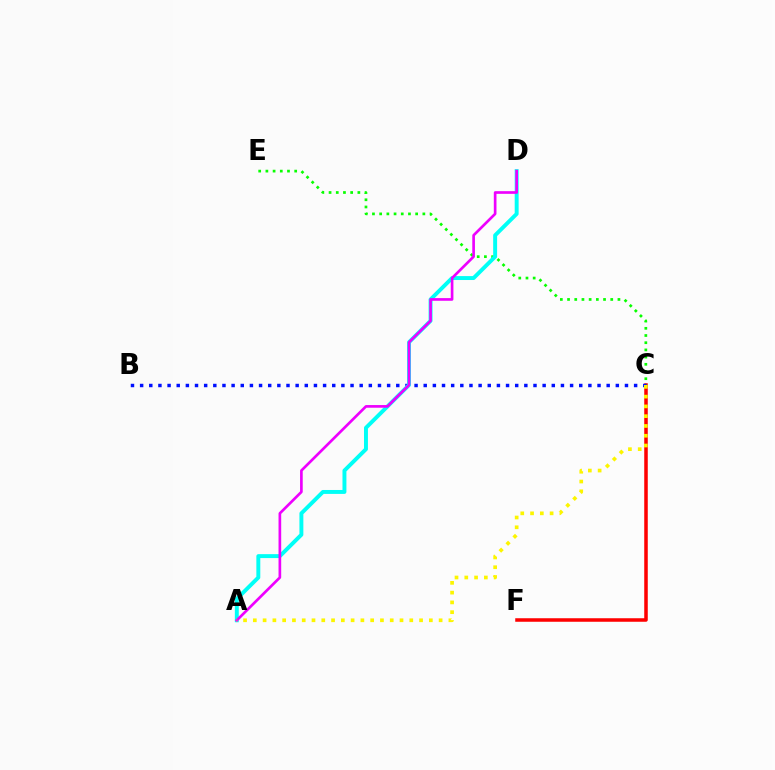{('C', 'F'): [{'color': '#ff0000', 'line_style': 'solid', 'thickness': 2.53}], ('C', 'E'): [{'color': '#08ff00', 'line_style': 'dotted', 'thickness': 1.96}], ('B', 'C'): [{'color': '#0010ff', 'line_style': 'dotted', 'thickness': 2.49}], ('A', 'D'): [{'color': '#00fff6', 'line_style': 'solid', 'thickness': 2.83}, {'color': '#ee00ff', 'line_style': 'solid', 'thickness': 1.92}], ('A', 'C'): [{'color': '#fcf500', 'line_style': 'dotted', 'thickness': 2.66}]}